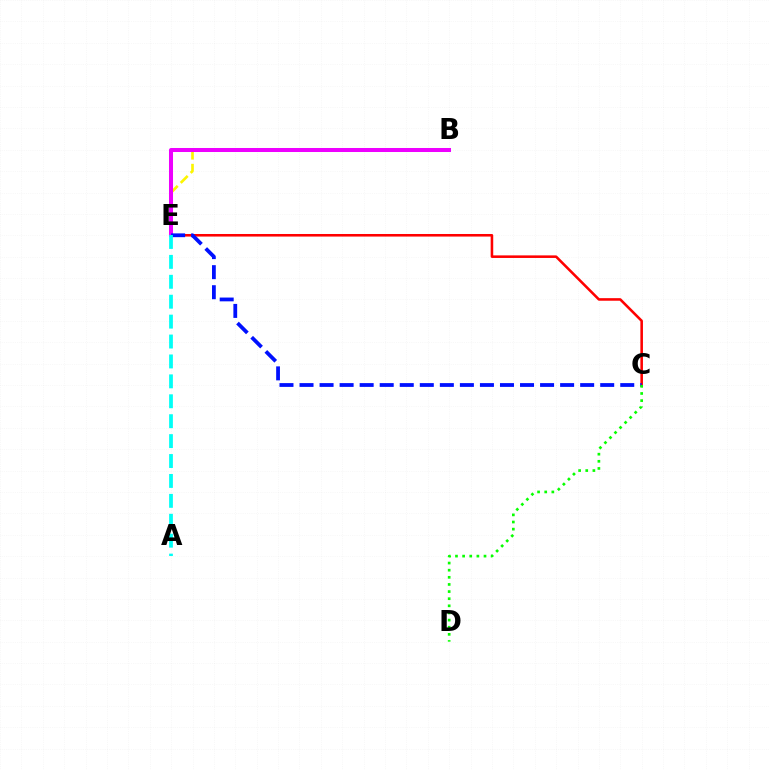{('C', 'E'): [{'color': '#ff0000', 'line_style': 'solid', 'thickness': 1.85}, {'color': '#0010ff', 'line_style': 'dashed', 'thickness': 2.72}], ('B', 'E'): [{'color': '#fcf500', 'line_style': 'dashed', 'thickness': 1.91}, {'color': '#ee00ff', 'line_style': 'solid', 'thickness': 2.89}], ('C', 'D'): [{'color': '#08ff00', 'line_style': 'dotted', 'thickness': 1.94}], ('A', 'E'): [{'color': '#00fff6', 'line_style': 'dashed', 'thickness': 2.71}]}